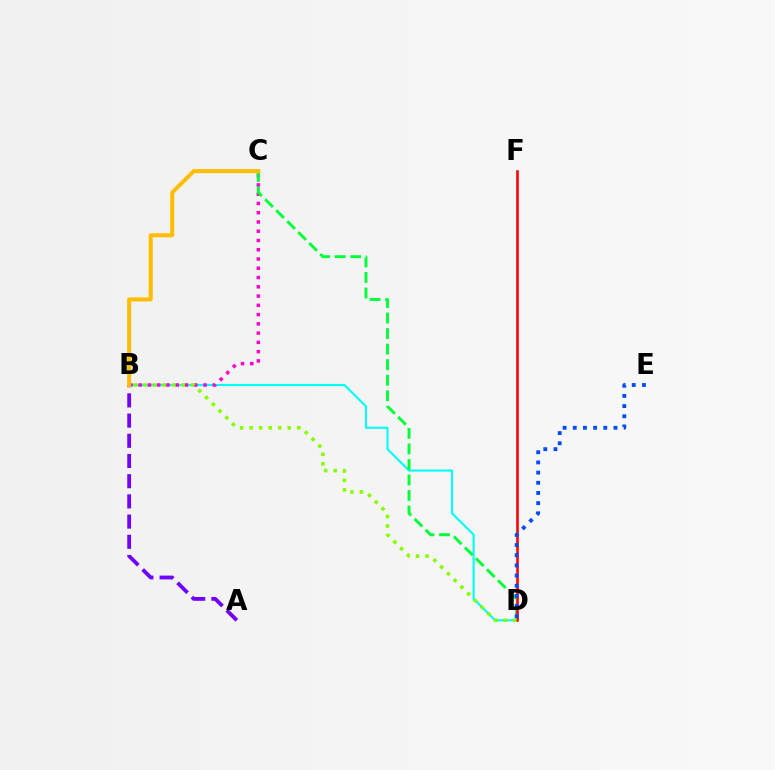{('B', 'D'): [{'color': '#00fff6', 'line_style': 'solid', 'thickness': 1.53}, {'color': '#84ff00', 'line_style': 'dotted', 'thickness': 2.59}], ('B', 'C'): [{'color': '#ff00cf', 'line_style': 'dotted', 'thickness': 2.52}, {'color': '#ffbd00', 'line_style': 'solid', 'thickness': 2.9}], ('A', 'B'): [{'color': '#7200ff', 'line_style': 'dashed', 'thickness': 2.74}], ('C', 'D'): [{'color': '#00ff39', 'line_style': 'dashed', 'thickness': 2.11}], ('D', 'F'): [{'color': '#ff0000', 'line_style': 'solid', 'thickness': 1.86}], ('D', 'E'): [{'color': '#004bff', 'line_style': 'dotted', 'thickness': 2.76}]}